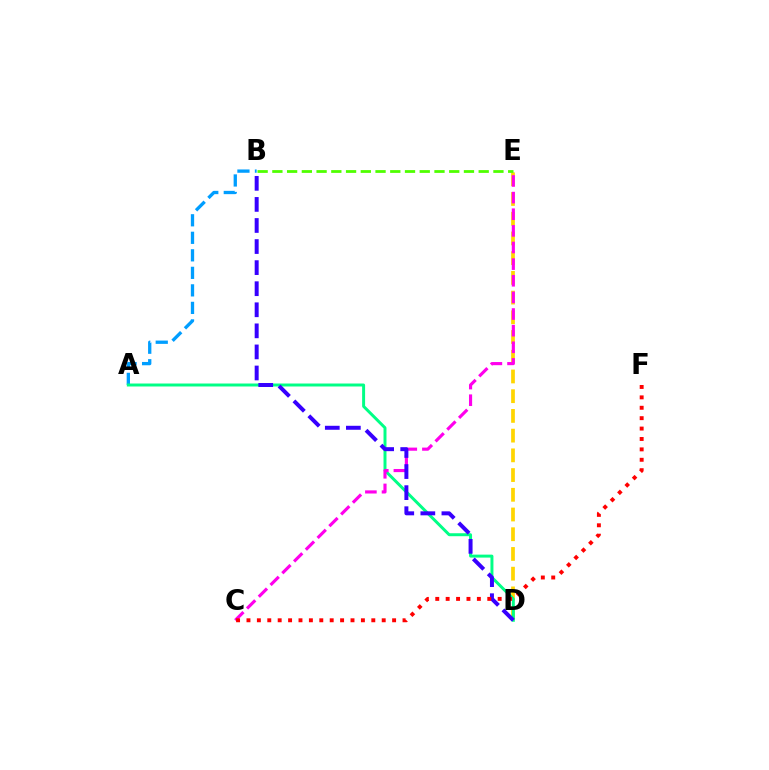{('D', 'E'): [{'color': '#ffd500', 'line_style': 'dashed', 'thickness': 2.68}], ('A', 'B'): [{'color': '#009eff', 'line_style': 'dashed', 'thickness': 2.38}], ('A', 'D'): [{'color': '#00ff86', 'line_style': 'solid', 'thickness': 2.14}], ('B', 'E'): [{'color': '#4fff00', 'line_style': 'dashed', 'thickness': 2.0}], ('C', 'E'): [{'color': '#ff00ed', 'line_style': 'dashed', 'thickness': 2.26}], ('B', 'D'): [{'color': '#3700ff', 'line_style': 'dashed', 'thickness': 2.86}], ('C', 'F'): [{'color': '#ff0000', 'line_style': 'dotted', 'thickness': 2.83}]}